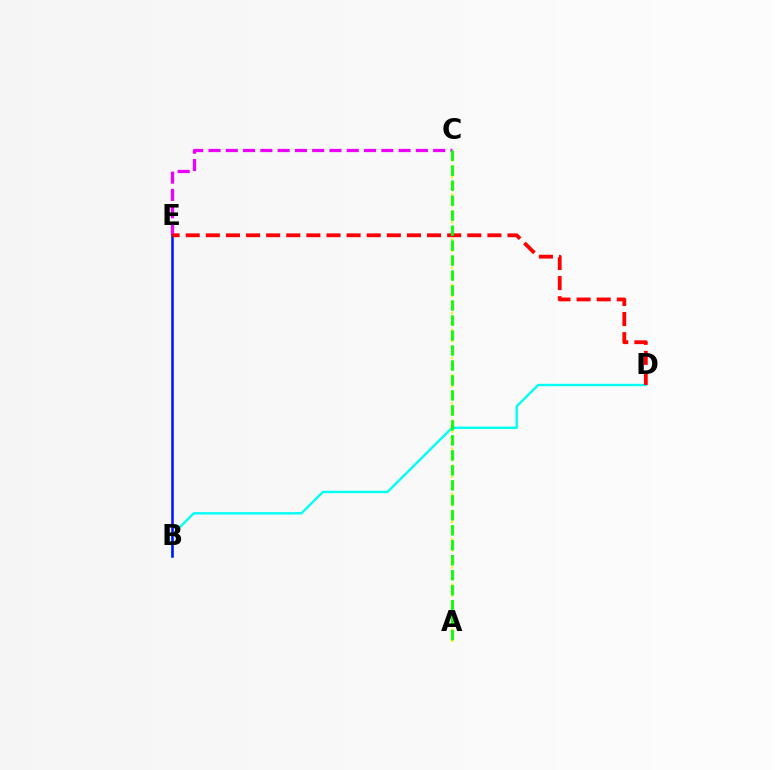{('B', 'D'): [{'color': '#00fff6', 'line_style': 'solid', 'thickness': 1.71}], ('A', 'C'): [{'color': '#fcf500', 'line_style': 'dotted', 'thickness': 1.54}, {'color': '#08ff00', 'line_style': 'dashed', 'thickness': 2.04}], ('C', 'E'): [{'color': '#ee00ff', 'line_style': 'dashed', 'thickness': 2.35}], ('B', 'E'): [{'color': '#0010ff', 'line_style': 'solid', 'thickness': 1.81}], ('D', 'E'): [{'color': '#ff0000', 'line_style': 'dashed', 'thickness': 2.73}]}